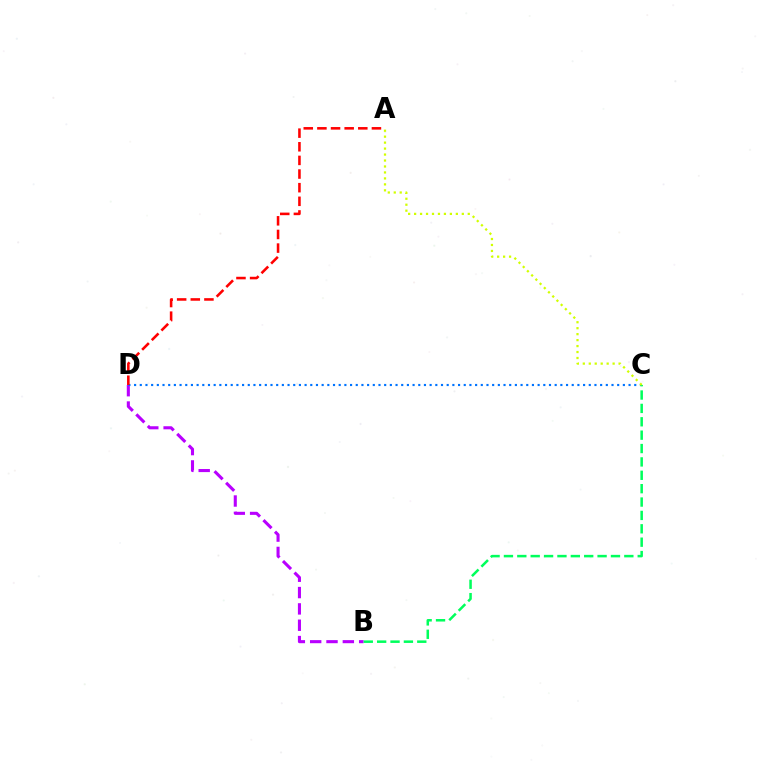{('B', 'D'): [{'color': '#b900ff', 'line_style': 'dashed', 'thickness': 2.22}], ('C', 'D'): [{'color': '#0074ff', 'line_style': 'dotted', 'thickness': 1.54}], ('B', 'C'): [{'color': '#00ff5c', 'line_style': 'dashed', 'thickness': 1.82}], ('A', 'C'): [{'color': '#d1ff00', 'line_style': 'dotted', 'thickness': 1.62}], ('A', 'D'): [{'color': '#ff0000', 'line_style': 'dashed', 'thickness': 1.85}]}